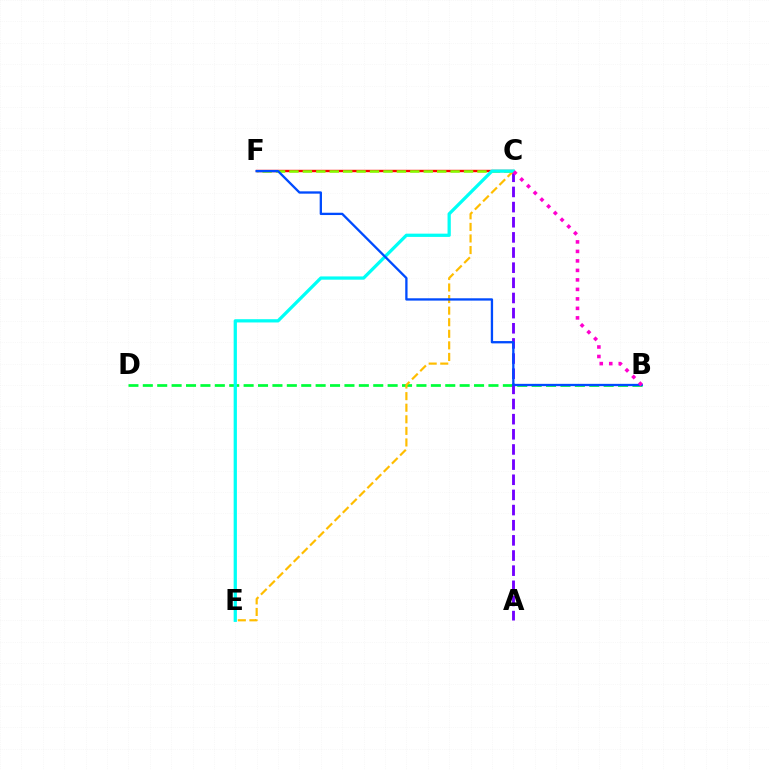{('B', 'D'): [{'color': '#00ff39', 'line_style': 'dashed', 'thickness': 1.96}], ('A', 'C'): [{'color': '#7200ff', 'line_style': 'dashed', 'thickness': 2.06}], ('C', 'F'): [{'color': '#ff0000', 'line_style': 'solid', 'thickness': 1.73}, {'color': '#84ff00', 'line_style': 'dashed', 'thickness': 1.82}], ('C', 'E'): [{'color': '#ffbd00', 'line_style': 'dashed', 'thickness': 1.57}, {'color': '#00fff6', 'line_style': 'solid', 'thickness': 2.34}], ('B', 'F'): [{'color': '#004bff', 'line_style': 'solid', 'thickness': 1.66}], ('B', 'C'): [{'color': '#ff00cf', 'line_style': 'dotted', 'thickness': 2.58}]}